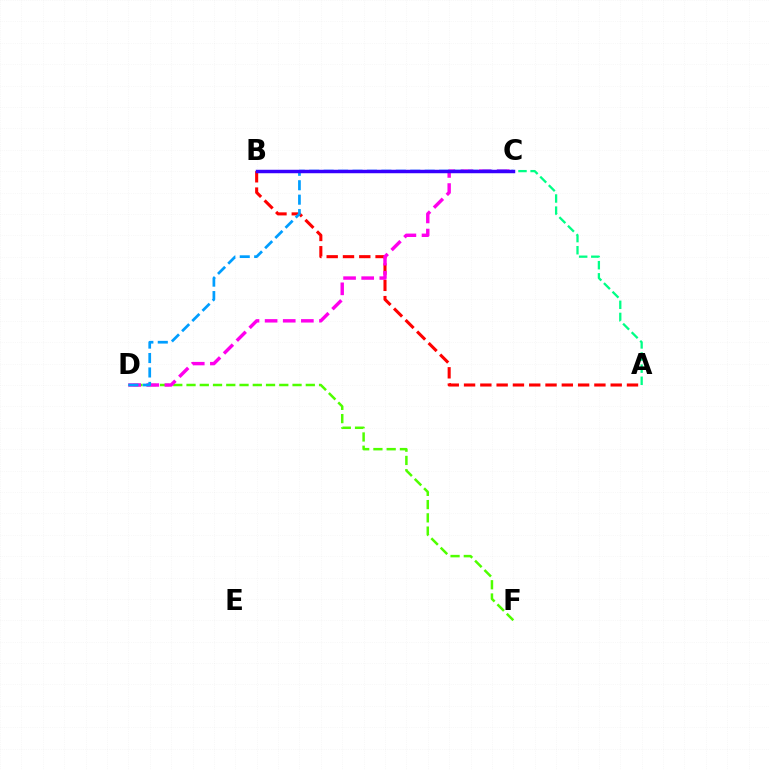{('A', 'C'): [{'color': '#00ff86', 'line_style': 'dashed', 'thickness': 1.65}], ('D', 'F'): [{'color': '#4fff00', 'line_style': 'dashed', 'thickness': 1.8}], ('B', 'C'): [{'color': '#ffd500', 'line_style': 'dotted', 'thickness': 1.87}, {'color': '#3700ff', 'line_style': 'solid', 'thickness': 2.5}], ('A', 'B'): [{'color': '#ff0000', 'line_style': 'dashed', 'thickness': 2.21}], ('C', 'D'): [{'color': '#ff00ed', 'line_style': 'dashed', 'thickness': 2.46}, {'color': '#009eff', 'line_style': 'dashed', 'thickness': 1.96}]}